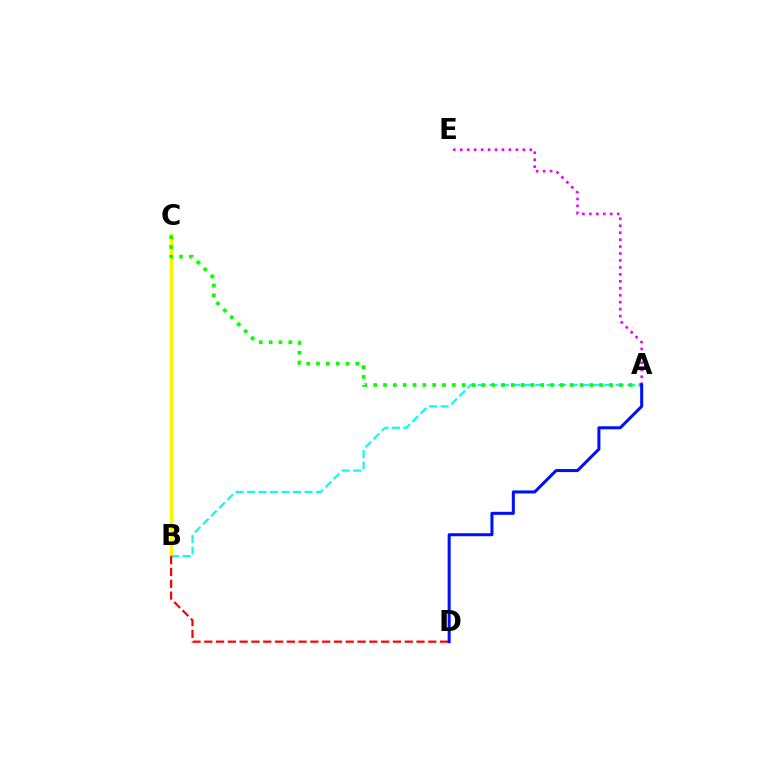{('B', 'C'): [{'color': '#fcf500', 'line_style': 'solid', 'thickness': 2.48}], ('A', 'B'): [{'color': '#00fff6', 'line_style': 'dashed', 'thickness': 1.56}], ('B', 'D'): [{'color': '#ff0000', 'line_style': 'dashed', 'thickness': 1.6}], ('A', 'C'): [{'color': '#08ff00', 'line_style': 'dotted', 'thickness': 2.67}], ('A', 'E'): [{'color': '#ee00ff', 'line_style': 'dotted', 'thickness': 1.89}], ('A', 'D'): [{'color': '#0010ff', 'line_style': 'solid', 'thickness': 2.18}]}